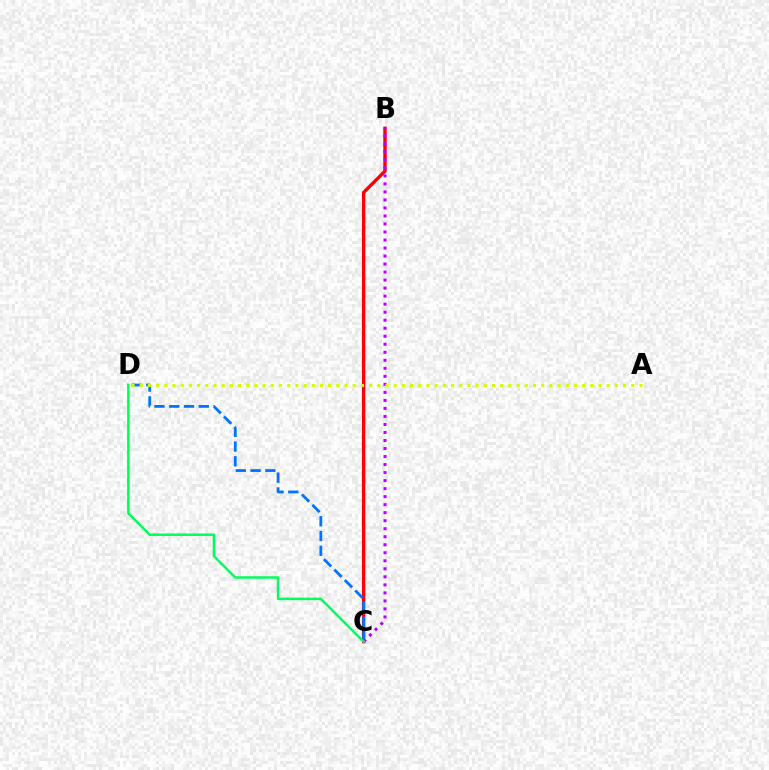{('B', 'C'): [{'color': '#ff0000', 'line_style': 'solid', 'thickness': 2.42}, {'color': '#b900ff', 'line_style': 'dotted', 'thickness': 2.18}], ('C', 'D'): [{'color': '#0074ff', 'line_style': 'dashed', 'thickness': 2.01}, {'color': '#00ff5c', 'line_style': 'solid', 'thickness': 1.79}], ('A', 'D'): [{'color': '#d1ff00', 'line_style': 'dotted', 'thickness': 2.23}]}